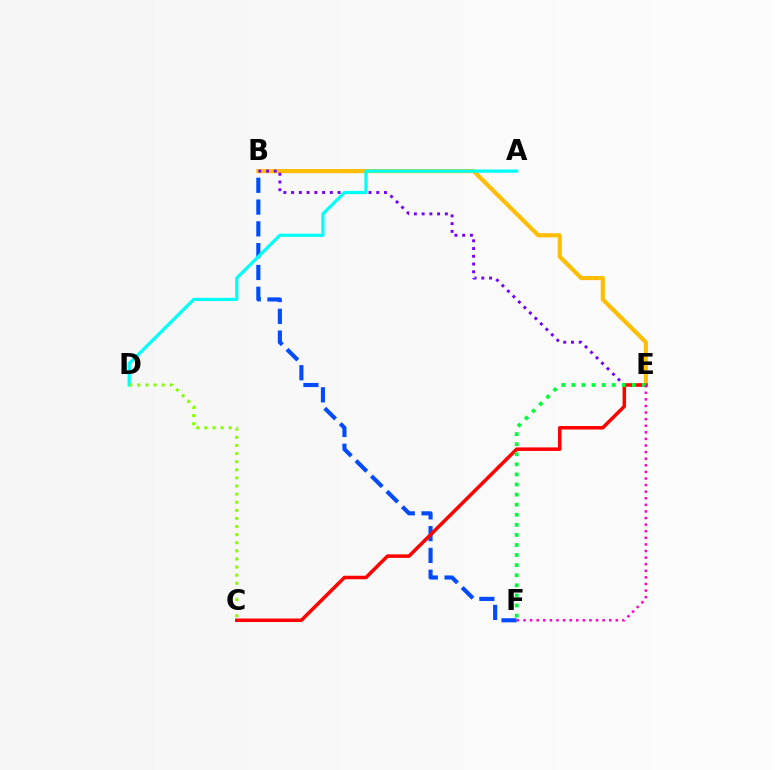{('B', 'E'): [{'color': '#ffbd00', 'line_style': 'solid', 'thickness': 2.97}, {'color': '#7200ff', 'line_style': 'dotted', 'thickness': 2.1}], ('B', 'F'): [{'color': '#004bff', 'line_style': 'dashed', 'thickness': 2.96}], ('C', 'E'): [{'color': '#ff0000', 'line_style': 'solid', 'thickness': 2.53}], ('A', 'D'): [{'color': '#00fff6', 'line_style': 'solid', 'thickness': 2.32}], ('E', 'F'): [{'color': '#00ff39', 'line_style': 'dotted', 'thickness': 2.74}, {'color': '#ff00cf', 'line_style': 'dotted', 'thickness': 1.79}], ('C', 'D'): [{'color': '#84ff00', 'line_style': 'dotted', 'thickness': 2.2}]}